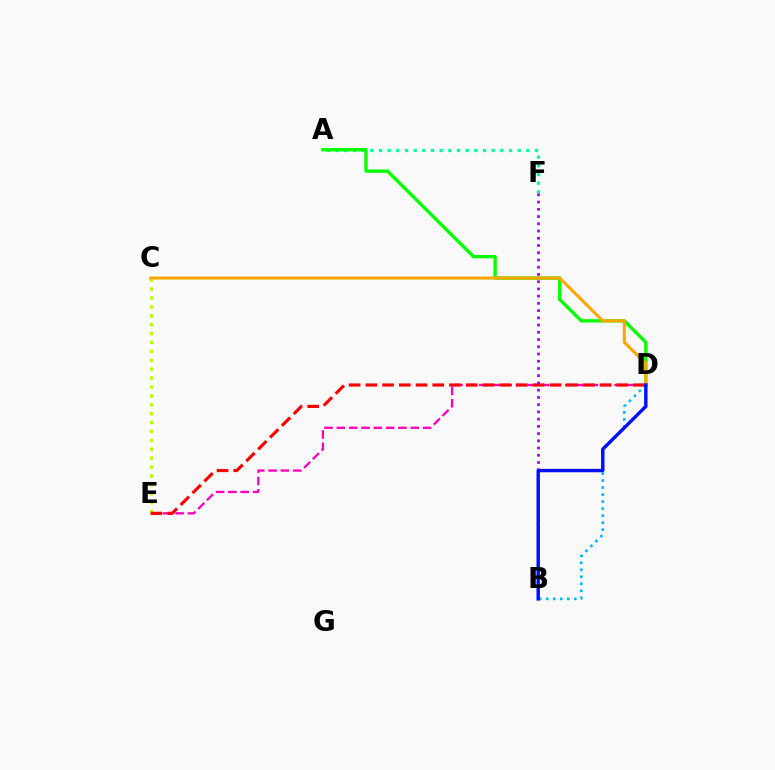{('A', 'F'): [{'color': '#00ff9d', 'line_style': 'dotted', 'thickness': 2.36}], ('D', 'E'): [{'color': '#ff00bd', 'line_style': 'dashed', 'thickness': 1.67}, {'color': '#ff0000', 'line_style': 'dashed', 'thickness': 2.27}], ('C', 'E'): [{'color': '#b3ff00', 'line_style': 'dotted', 'thickness': 2.42}], ('A', 'D'): [{'color': '#08ff00', 'line_style': 'solid', 'thickness': 2.42}], ('B', 'D'): [{'color': '#00b5ff', 'line_style': 'dotted', 'thickness': 1.91}, {'color': '#0010ff', 'line_style': 'solid', 'thickness': 2.45}], ('B', 'F'): [{'color': '#9b00ff', 'line_style': 'dotted', 'thickness': 1.97}], ('C', 'D'): [{'color': '#ffa500', 'line_style': 'solid', 'thickness': 2.18}]}